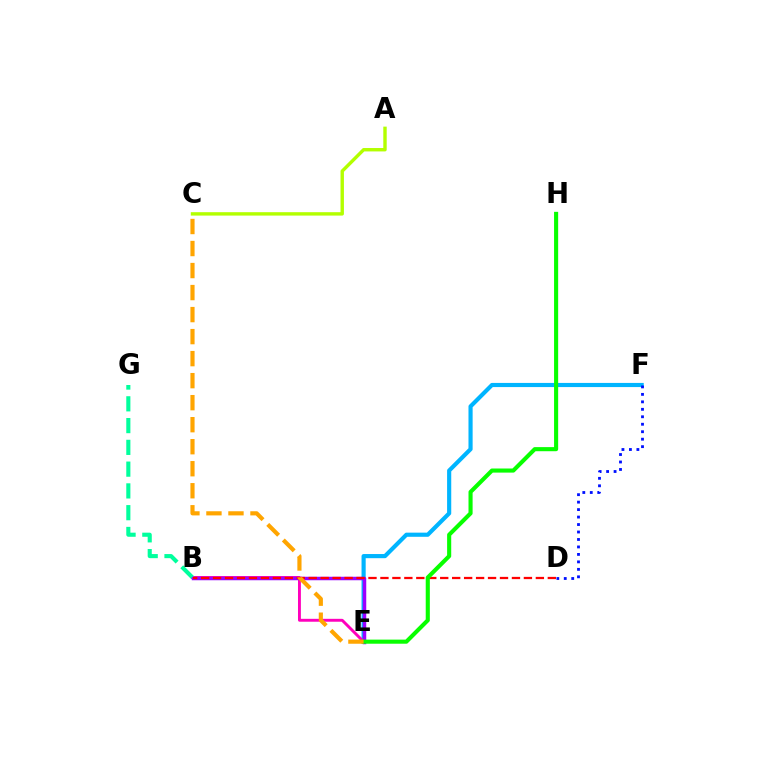{('E', 'F'): [{'color': '#00b5ff', 'line_style': 'solid', 'thickness': 2.99}], ('B', 'E'): [{'color': '#ff00bd', 'line_style': 'solid', 'thickness': 2.09}, {'color': '#9b00ff', 'line_style': 'solid', 'thickness': 2.51}], ('B', 'G'): [{'color': '#00ff9d', 'line_style': 'dashed', 'thickness': 2.96}], ('A', 'C'): [{'color': '#b3ff00', 'line_style': 'solid', 'thickness': 2.45}], ('B', 'D'): [{'color': '#ff0000', 'line_style': 'dashed', 'thickness': 1.62}], ('E', 'H'): [{'color': '#08ff00', 'line_style': 'solid', 'thickness': 2.95}], ('C', 'E'): [{'color': '#ffa500', 'line_style': 'dashed', 'thickness': 2.99}], ('D', 'F'): [{'color': '#0010ff', 'line_style': 'dotted', 'thickness': 2.03}]}